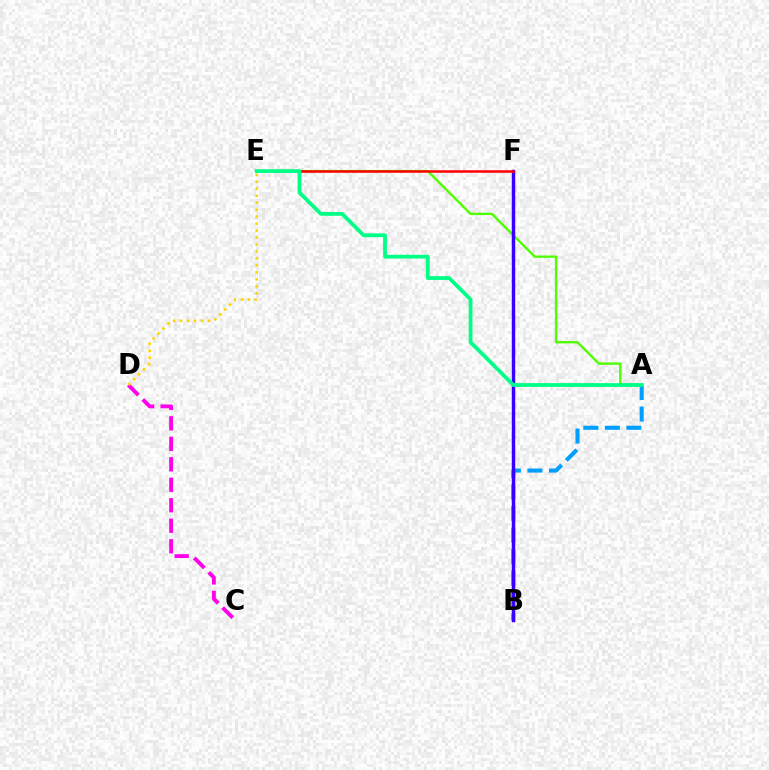{('A', 'E'): [{'color': '#4fff00', 'line_style': 'solid', 'thickness': 1.7}, {'color': '#00ff86', 'line_style': 'solid', 'thickness': 2.72}], ('A', 'B'): [{'color': '#009eff', 'line_style': 'dashed', 'thickness': 2.93}], ('C', 'D'): [{'color': '#ff00ed', 'line_style': 'dashed', 'thickness': 2.78}], ('D', 'E'): [{'color': '#ffd500', 'line_style': 'dotted', 'thickness': 1.89}], ('B', 'F'): [{'color': '#3700ff', 'line_style': 'solid', 'thickness': 2.48}], ('E', 'F'): [{'color': '#ff0000', 'line_style': 'solid', 'thickness': 1.81}]}